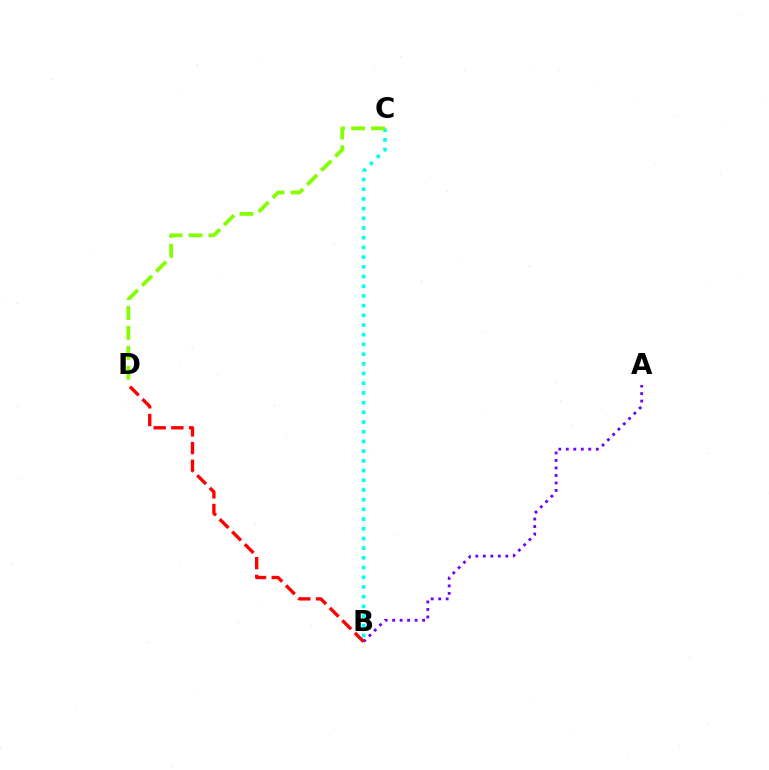{('B', 'C'): [{'color': '#00fff6', 'line_style': 'dotted', 'thickness': 2.64}], ('A', 'B'): [{'color': '#7200ff', 'line_style': 'dotted', 'thickness': 2.04}], ('B', 'D'): [{'color': '#ff0000', 'line_style': 'dashed', 'thickness': 2.41}], ('C', 'D'): [{'color': '#84ff00', 'line_style': 'dashed', 'thickness': 2.71}]}